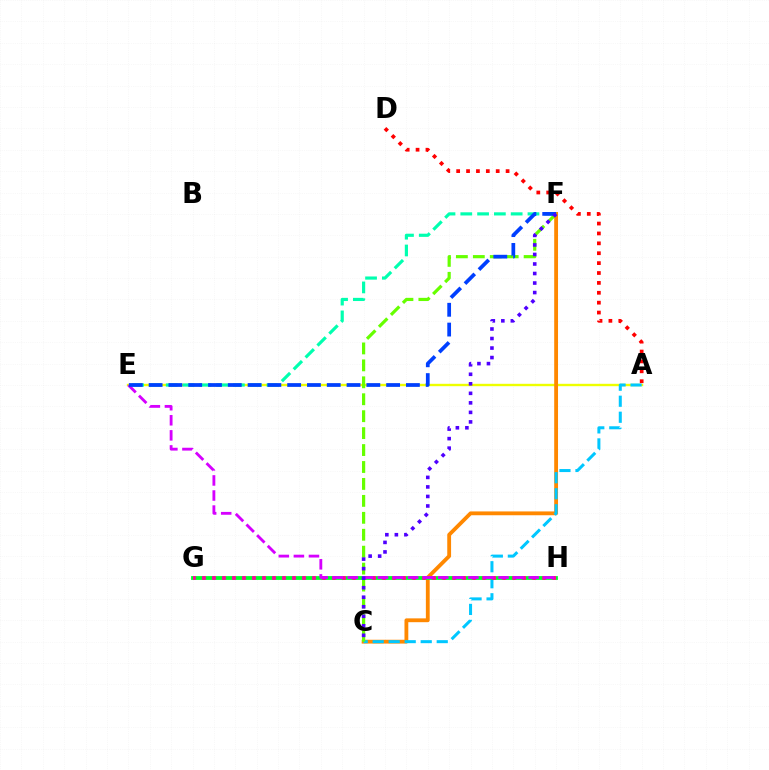{('A', 'E'): [{'color': '#eeff00', 'line_style': 'solid', 'thickness': 1.72}], ('C', 'F'): [{'color': '#ff8800', 'line_style': 'solid', 'thickness': 2.75}, {'color': '#66ff00', 'line_style': 'dashed', 'thickness': 2.3}, {'color': '#4f00ff', 'line_style': 'dotted', 'thickness': 2.59}], ('E', 'F'): [{'color': '#00ffaf', 'line_style': 'dashed', 'thickness': 2.28}, {'color': '#003fff', 'line_style': 'dashed', 'thickness': 2.69}], ('A', 'C'): [{'color': '#00c7ff', 'line_style': 'dashed', 'thickness': 2.18}], ('G', 'H'): [{'color': '#00ff27', 'line_style': 'solid', 'thickness': 2.74}, {'color': '#ff00a0', 'line_style': 'dotted', 'thickness': 2.72}], ('E', 'H'): [{'color': '#d600ff', 'line_style': 'dashed', 'thickness': 2.05}], ('A', 'D'): [{'color': '#ff0000', 'line_style': 'dotted', 'thickness': 2.69}]}